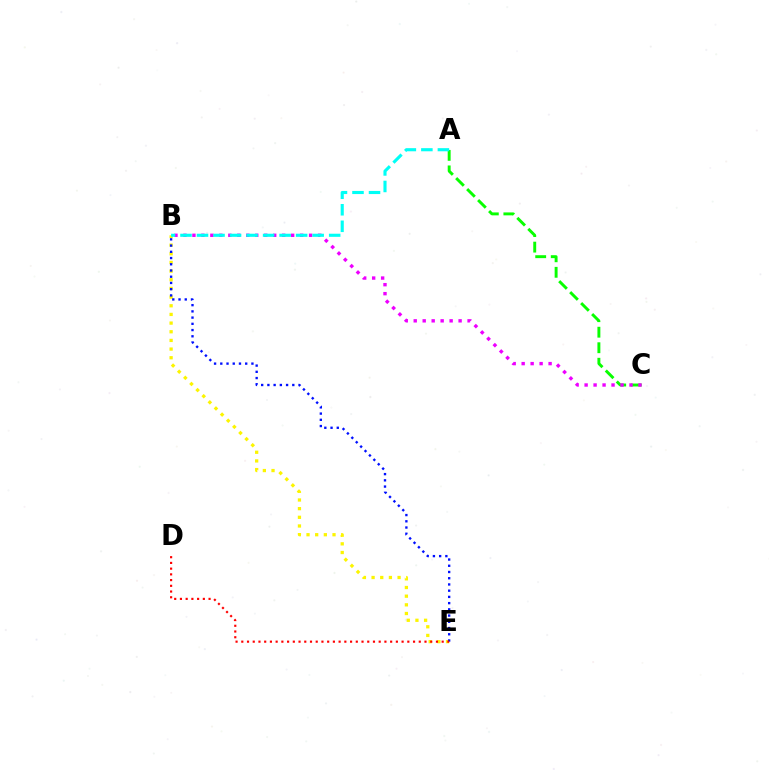{('B', 'E'): [{'color': '#fcf500', 'line_style': 'dotted', 'thickness': 2.35}, {'color': '#0010ff', 'line_style': 'dotted', 'thickness': 1.69}], ('D', 'E'): [{'color': '#ff0000', 'line_style': 'dotted', 'thickness': 1.56}], ('A', 'C'): [{'color': '#08ff00', 'line_style': 'dashed', 'thickness': 2.11}], ('B', 'C'): [{'color': '#ee00ff', 'line_style': 'dotted', 'thickness': 2.44}], ('A', 'B'): [{'color': '#00fff6', 'line_style': 'dashed', 'thickness': 2.24}]}